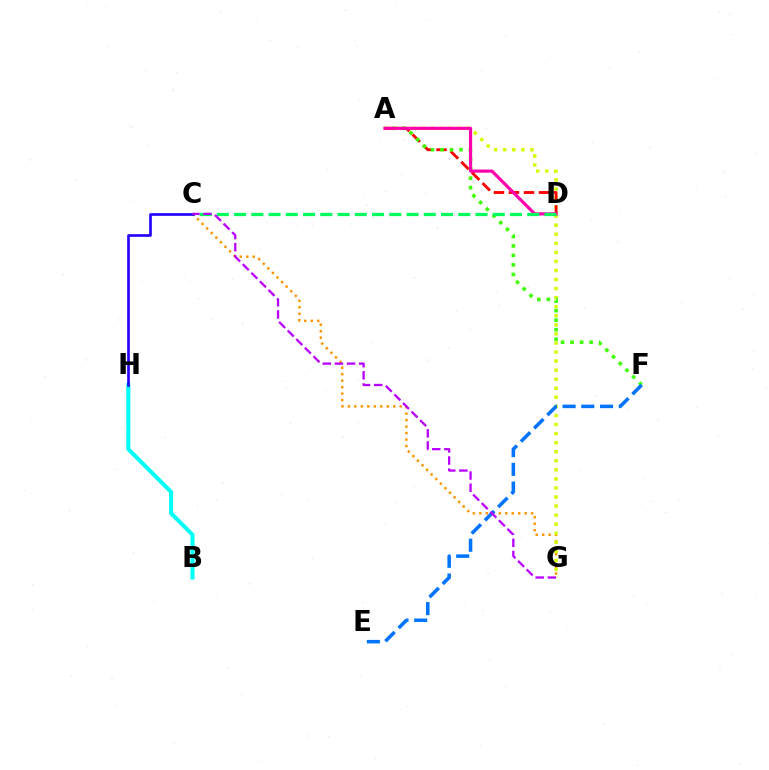{('C', 'G'): [{'color': '#ff9400', 'line_style': 'dotted', 'thickness': 1.76}, {'color': '#b900ff', 'line_style': 'dashed', 'thickness': 1.65}], ('B', 'H'): [{'color': '#00fff6', 'line_style': 'solid', 'thickness': 2.92}], ('A', 'G'): [{'color': '#d1ff00', 'line_style': 'dotted', 'thickness': 2.46}], ('A', 'D'): [{'color': '#ff0000', 'line_style': 'dashed', 'thickness': 2.04}, {'color': '#ff00ac', 'line_style': 'solid', 'thickness': 2.28}], ('A', 'F'): [{'color': '#3dff00', 'line_style': 'dotted', 'thickness': 2.58}], ('E', 'F'): [{'color': '#0074ff', 'line_style': 'dashed', 'thickness': 2.54}], ('C', 'D'): [{'color': '#00ff5c', 'line_style': 'dashed', 'thickness': 2.34}], ('C', 'H'): [{'color': '#2500ff', 'line_style': 'solid', 'thickness': 1.92}]}